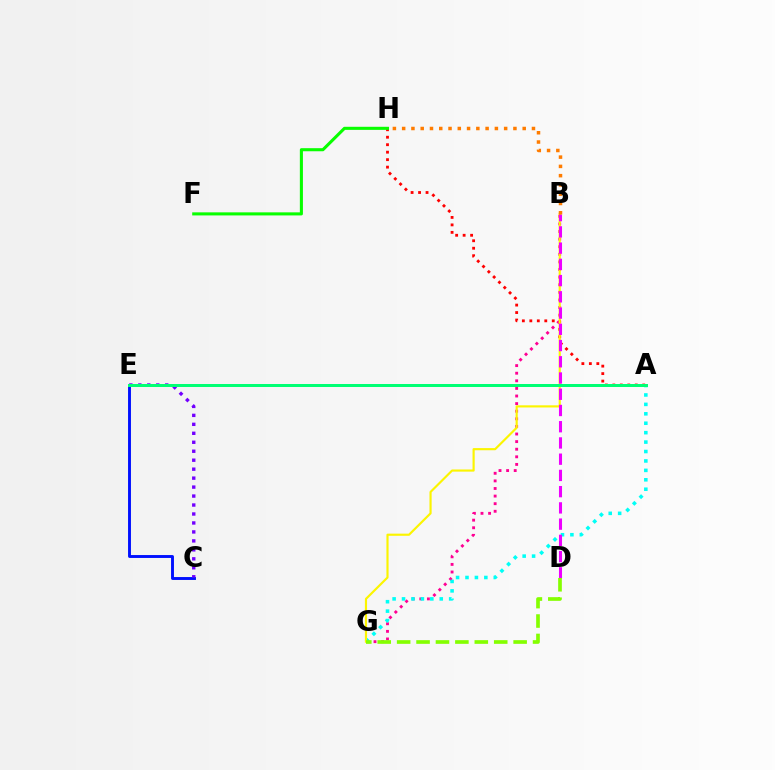{('A', 'H'): [{'color': '#ff0000', 'line_style': 'dotted', 'thickness': 2.03}], ('B', 'G'): [{'color': '#ff0094', 'line_style': 'dotted', 'thickness': 2.06}, {'color': '#fcf500', 'line_style': 'solid', 'thickness': 1.55}], ('C', 'E'): [{'color': '#0010ff', 'line_style': 'solid', 'thickness': 2.09}, {'color': '#7200ff', 'line_style': 'dotted', 'thickness': 2.44}], ('A', 'E'): [{'color': '#008cff', 'line_style': 'dotted', 'thickness': 2.01}, {'color': '#00ff74', 'line_style': 'solid', 'thickness': 2.16}], ('A', 'G'): [{'color': '#00fff6', 'line_style': 'dotted', 'thickness': 2.56}], ('B', 'D'): [{'color': '#ee00ff', 'line_style': 'dashed', 'thickness': 2.21}], ('F', 'H'): [{'color': '#08ff00', 'line_style': 'solid', 'thickness': 2.21}], ('B', 'H'): [{'color': '#ff7c00', 'line_style': 'dotted', 'thickness': 2.52}], ('D', 'G'): [{'color': '#84ff00', 'line_style': 'dashed', 'thickness': 2.64}]}